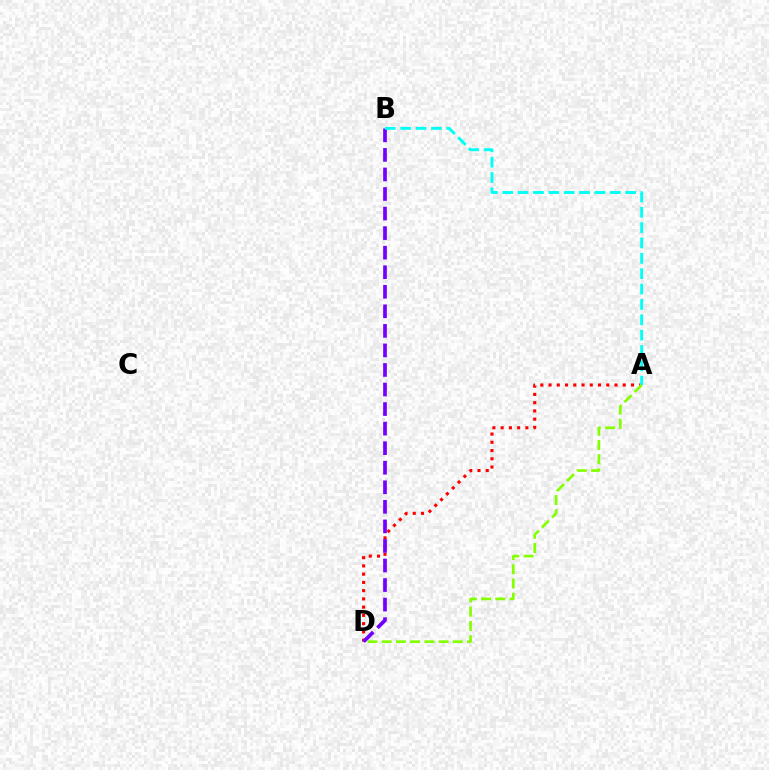{('A', 'D'): [{'color': '#ff0000', 'line_style': 'dotted', 'thickness': 2.24}, {'color': '#84ff00', 'line_style': 'dashed', 'thickness': 1.93}], ('B', 'D'): [{'color': '#7200ff', 'line_style': 'dashed', 'thickness': 2.66}], ('A', 'B'): [{'color': '#00fff6', 'line_style': 'dashed', 'thickness': 2.09}]}